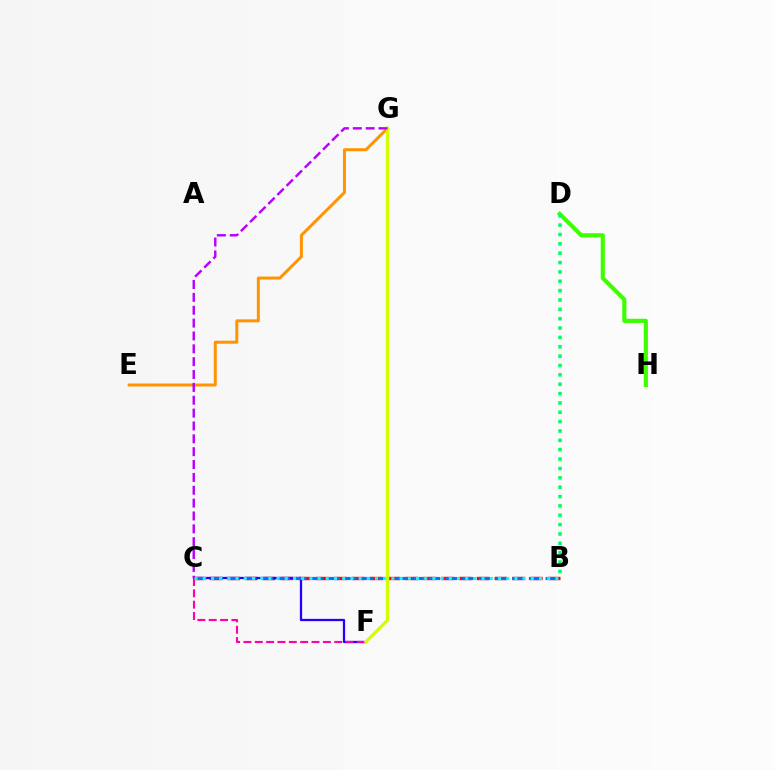{('B', 'C'): [{'color': '#ff0000', 'line_style': 'dashed', 'thickness': 2.42}, {'color': '#0074ff', 'line_style': 'dashed', 'thickness': 2.27}, {'color': '#00fff6', 'line_style': 'dotted', 'thickness': 2.23}], ('C', 'F'): [{'color': '#2500ff', 'line_style': 'solid', 'thickness': 1.64}, {'color': '#ff00ac', 'line_style': 'dashed', 'thickness': 1.54}], ('D', 'H'): [{'color': '#3dff00', 'line_style': 'solid', 'thickness': 2.98}], ('B', 'D'): [{'color': '#00ff5c', 'line_style': 'dotted', 'thickness': 2.54}], ('E', 'G'): [{'color': '#ff9400', 'line_style': 'solid', 'thickness': 2.15}], ('F', 'G'): [{'color': '#d1ff00', 'line_style': 'solid', 'thickness': 2.29}], ('C', 'G'): [{'color': '#b900ff', 'line_style': 'dashed', 'thickness': 1.75}]}